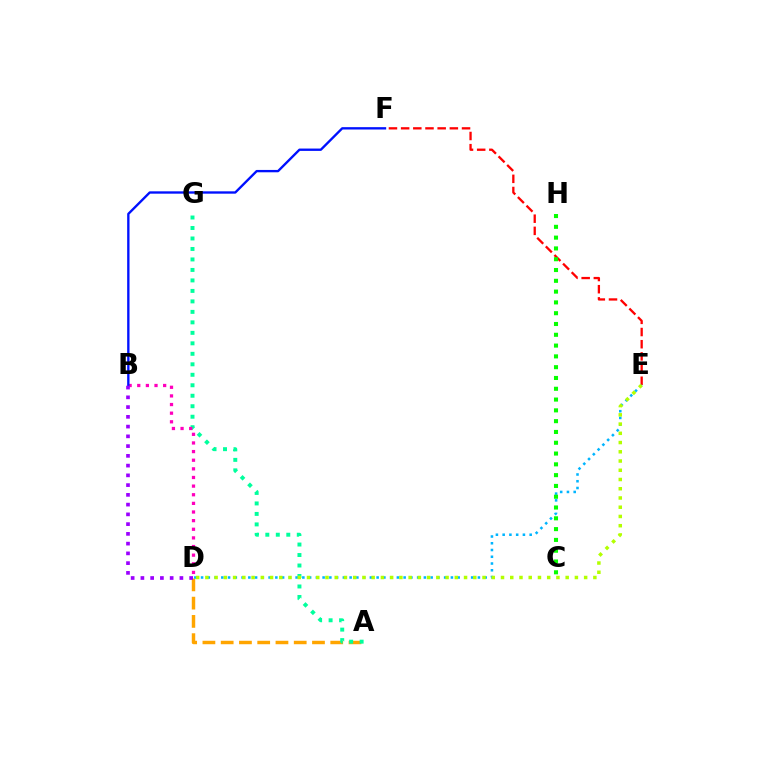{('E', 'F'): [{'color': '#ff0000', 'line_style': 'dashed', 'thickness': 1.65}], ('A', 'D'): [{'color': '#ffa500', 'line_style': 'dashed', 'thickness': 2.48}], ('A', 'G'): [{'color': '#00ff9d', 'line_style': 'dotted', 'thickness': 2.85}], ('B', 'D'): [{'color': '#ff00bd', 'line_style': 'dotted', 'thickness': 2.34}, {'color': '#9b00ff', 'line_style': 'dotted', 'thickness': 2.65}], ('B', 'F'): [{'color': '#0010ff', 'line_style': 'solid', 'thickness': 1.69}], ('D', 'E'): [{'color': '#00b5ff', 'line_style': 'dotted', 'thickness': 1.83}, {'color': '#b3ff00', 'line_style': 'dotted', 'thickness': 2.51}], ('C', 'H'): [{'color': '#08ff00', 'line_style': 'dotted', 'thickness': 2.93}]}